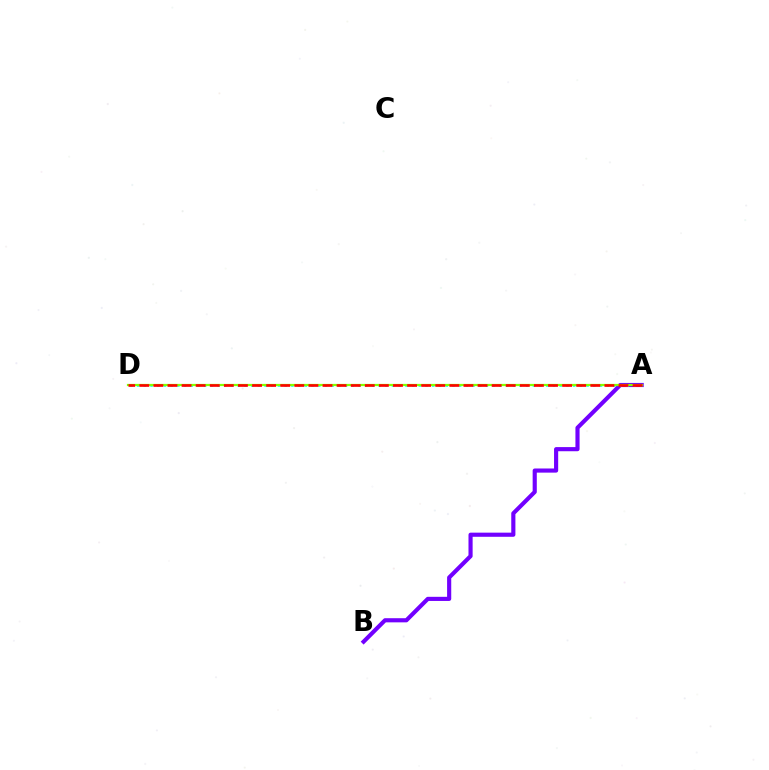{('A', 'B'): [{'color': '#7200ff', 'line_style': 'solid', 'thickness': 2.98}], ('A', 'D'): [{'color': '#00fff6', 'line_style': 'dotted', 'thickness': 1.82}, {'color': '#84ff00', 'line_style': 'solid', 'thickness': 1.61}, {'color': '#ff0000', 'line_style': 'dashed', 'thickness': 1.91}]}